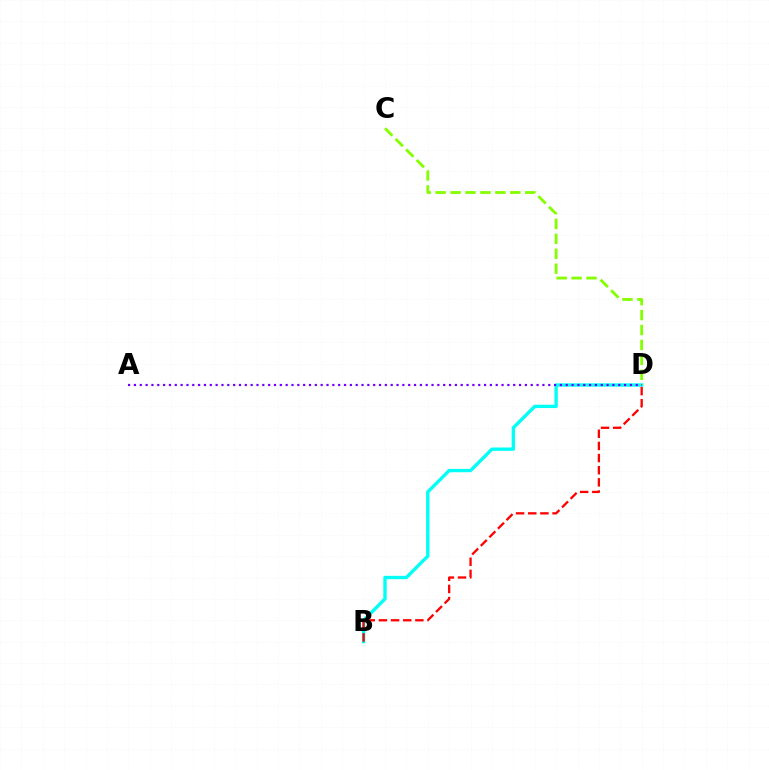{('B', 'D'): [{'color': '#00fff6', 'line_style': 'solid', 'thickness': 2.41}, {'color': '#ff0000', 'line_style': 'dashed', 'thickness': 1.65}], ('C', 'D'): [{'color': '#84ff00', 'line_style': 'dashed', 'thickness': 2.03}], ('A', 'D'): [{'color': '#7200ff', 'line_style': 'dotted', 'thickness': 1.59}]}